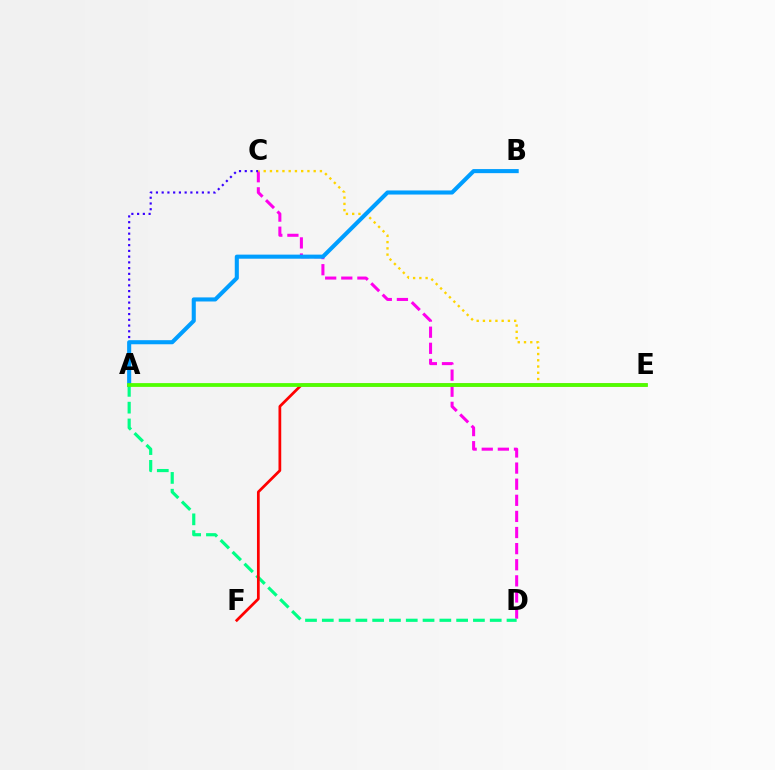{('C', 'D'): [{'color': '#ff00ed', 'line_style': 'dashed', 'thickness': 2.19}], ('A', 'D'): [{'color': '#00ff86', 'line_style': 'dashed', 'thickness': 2.28}], ('A', 'C'): [{'color': '#3700ff', 'line_style': 'dotted', 'thickness': 1.56}], ('E', 'F'): [{'color': '#ff0000', 'line_style': 'solid', 'thickness': 1.97}], ('C', 'E'): [{'color': '#ffd500', 'line_style': 'dotted', 'thickness': 1.7}], ('A', 'B'): [{'color': '#009eff', 'line_style': 'solid', 'thickness': 2.94}], ('A', 'E'): [{'color': '#4fff00', 'line_style': 'solid', 'thickness': 2.72}]}